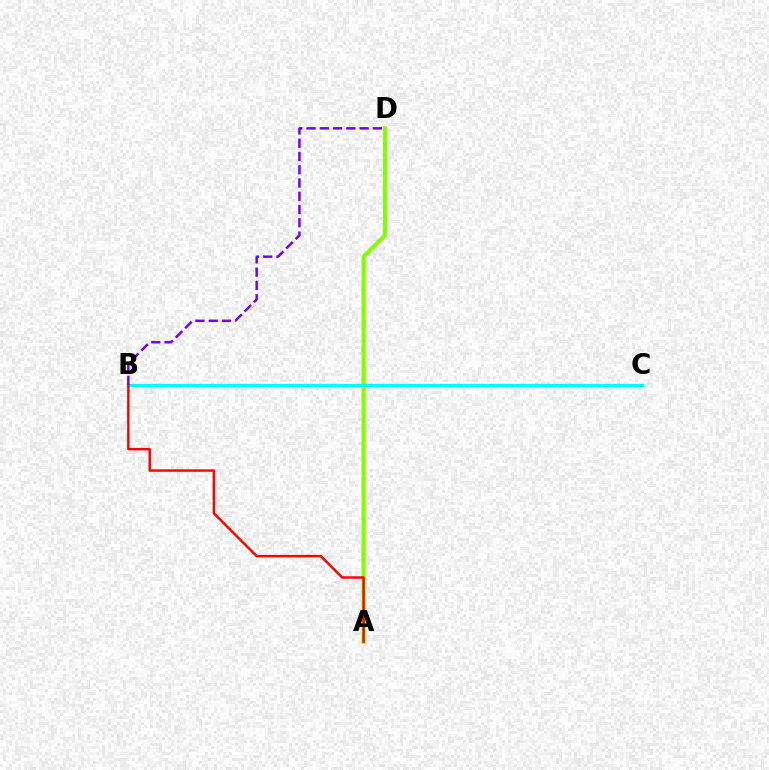{('A', 'D'): [{'color': '#84ff00', 'line_style': 'solid', 'thickness': 2.97}], ('B', 'C'): [{'color': '#00fff6', 'line_style': 'solid', 'thickness': 2.24}], ('A', 'B'): [{'color': '#ff0000', 'line_style': 'solid', 'thickness': 1.76}], ('B', 'D'): [{'color': '#7200ff', 'line_style': 'dashed', 'thickness': 1.8}]}